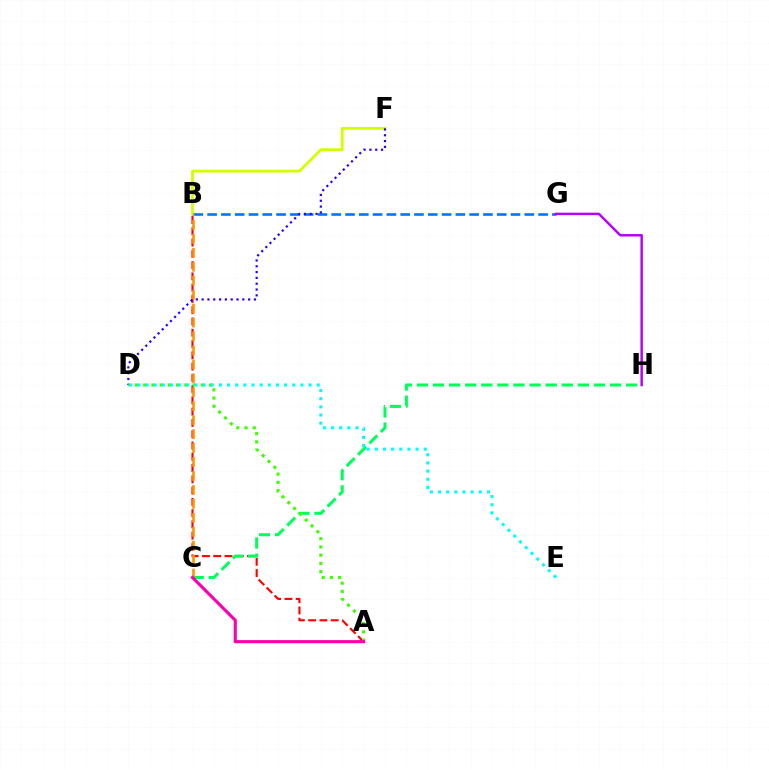{('B', 'F'): [{'color': '#d1ff00', 'line_style': 'solid', 'thickness': 2.03}], ('A', 'B'): [{'color': '#ff0000', 'line_style': 'dashed', 'thickness': 1.53}], ('B', 'G'): [{'color': '#0074ff', 'line_style': 'dashed', 'thickness': 1.87}], ('C', 'H'): [{'color': '#00ff5c', 'line_style': 'dashed', 'thickness': 2.19}], ('B', 'C'): [{'color': '#ff9400', 'line_style': 'dashed', 'thickness': 1.89}], ('D', 'F'): [{'color': '#2500ff', 'line_style': 'dotted', 'thickness': 1.58}], ('G', 'H'): [{'color': '#b900ff', 'line_style': 'solid', 'thickness': 1.78}], ('A', 'D'): [{'color': '#3dff00', 'line_style': 'dotted', 'thickness': 2.24}], ('A', 'C'): [{'color': '#ff00ac', 'line_style': 'solid', 'thickness': 2.26}], ('D', 'E'): [{'color': '#00fff6', 'line_style': 'dotted', 'thickness': 2.21}]}